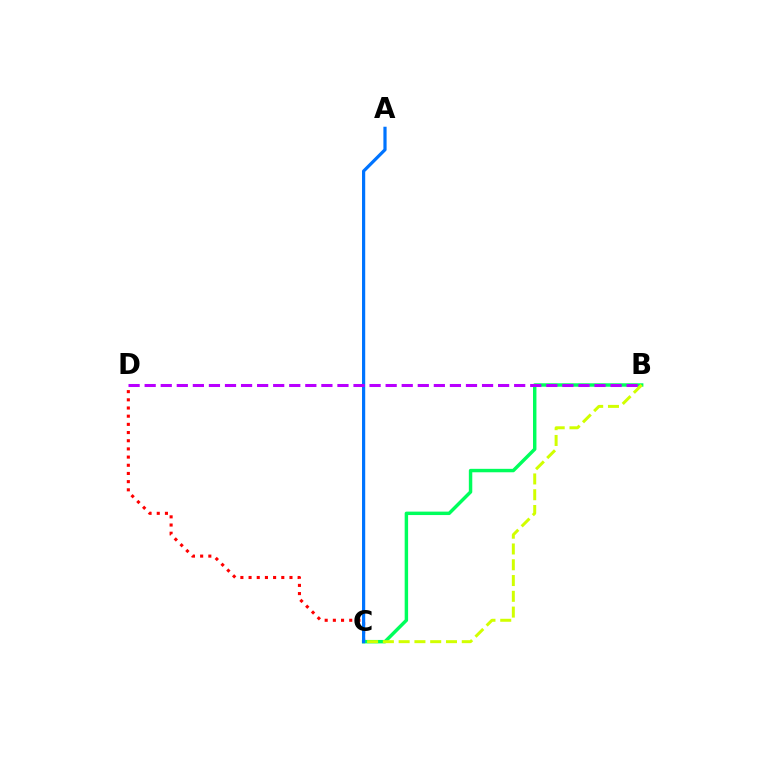{('C', 'D'): [{'color': '#ff0000', 'line_style': 'dotted', 'thickness': 2.22}], ('B', 'C'): [{'color': '#00ff5c', 'line_style': 'solid', 'thickness': 2.48}, {'color': '#d1ff00', 'line_style': 'dashed', 'thickness': 2.14}], ('A', 'C'): [{'color': '#0074ff', 'line_style': 'solid', 'thickness': 2.31}], ('B', 'D'): [{'color': '#b900ff', 'line_style': 'dashed', 'thickness': 2.18}]}